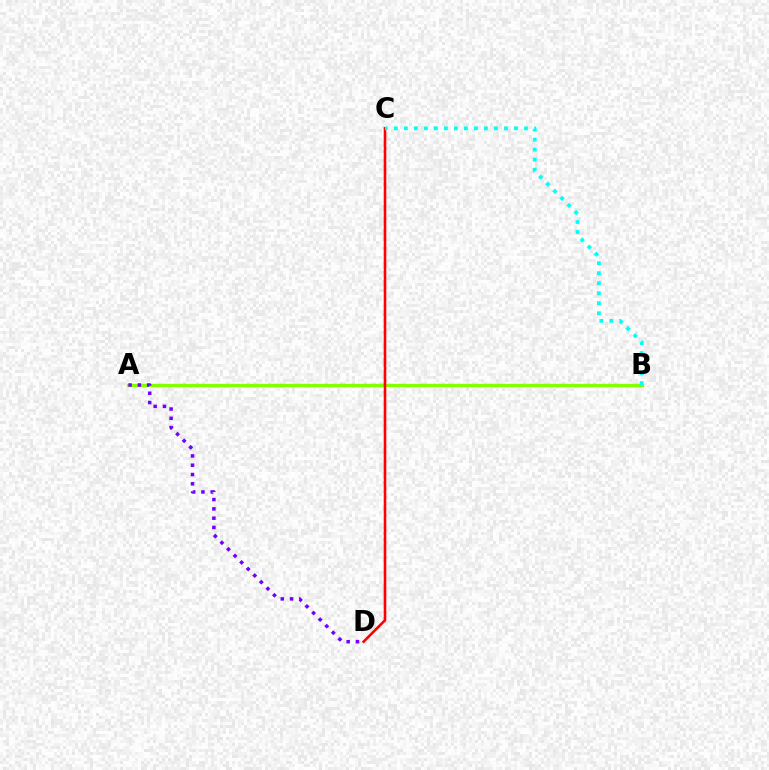{('A', 'B'): [{'color': '#84ff00', 'line_style': 'solid', 'thickness': 2.44}], ('A', 'D'): [{'color': '#7200ff', 'line_style': 'dotted', 'thickness': 2.52}], ('C', 'D'): [{'color': '#ff0000', 'line_style': 'solid', 'thickness': 1.87}], ('B', 'C'): [{'color': '#00fff6', 'line_style': 'dotted', 'thickness': 2.72}]}